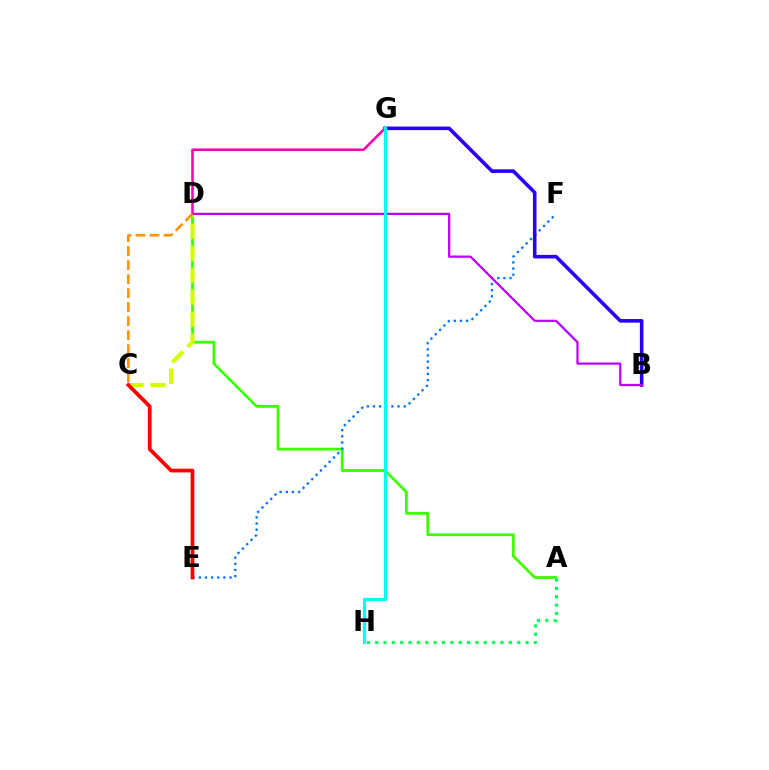{('A', 'D'): [{'color': '#3dff00', 'line_style': 'solid', 'thickness': 2.02}], ('A', 'H'): [{'color': '#00ff5c', 'line_style': 'dotted', 'thickness': 2.27}], ('C', 'D'): [{'color': '#d1ff00', 'line_style': 'dashed', 'thickness': 2.98}, {'color': '#ff9400', 'line_style': 'dashed', 'thickness': 1.9}], ('E', 'F'): [{'color': '#0074ff', 'line_style': 'dotted', 'thickness': 1.67}], ('B', 'G'): [{'color': '#2500ff', 'line_style': 'solid', 'thickness': 2.58}], ('B', 'D'): [{'color': '#b900ff', 'line_style': 'solid', 'thickness': 1.61}], ('D', 'G'): [{'color': '#ff00ac', 'line_style': 'solid', 'thickness': 1.86}], ('G', 'H'): [{'color': '#00fff6', 'line_style': 'solid', 'thickness': 2.33}], ('C', 'E'): [{'color': '#ff0000', 'line_style': 'solid', 'thickness': 2.7}]}